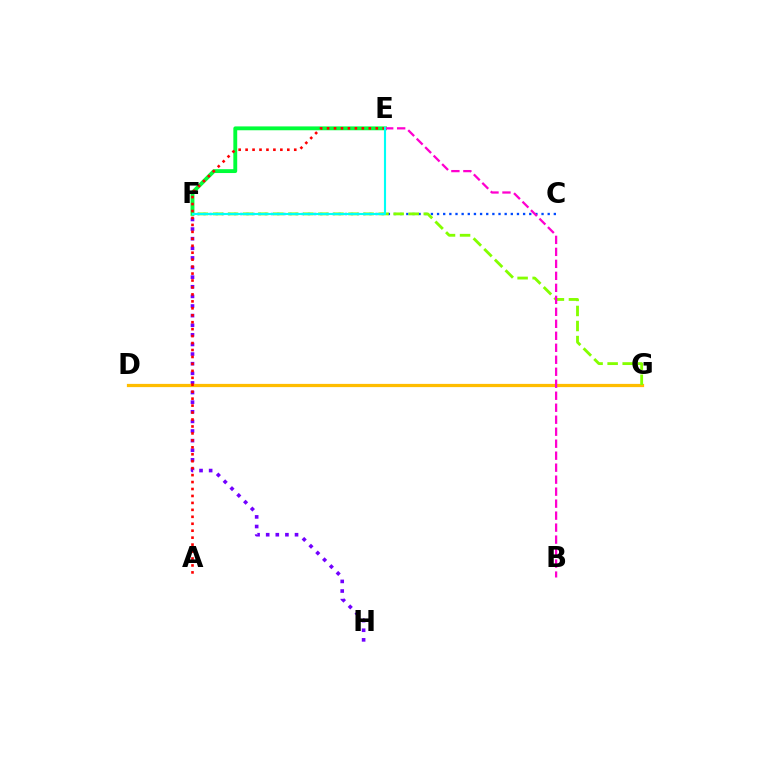{('E', 'F'): [{'color': '#00ff39', 'line_style': 'solid', 'thickness': 2.78}, {'color': '#00fff6', 'line_style': 'solid', 'thickness': 1.53}], ('F', 'H'): [{'color': '#7200ff', 'line_style': 'dotted', 'thickness': 2.61}], ('C', 'F'): [{'color': '#004bff', 'line_style': 'dotted', 'thickness': 1.67}], ('D', 'G'): [{'color': '#ffbd00', 'line_style': 'solid', 'thickness': 2.32}], ('F', 'G'): [{'color': '#84ff00', 'line_style': 'dashed', 'thickness': 2.04}], ('A', 'E'): [{'color': '#ff0000', 'line_style': 'dotted', 'thickness': 1.89}], ('B', 'E'): [{'color': '#ff00cf', 'line_style': 'dashed', 'thickness': 1.63}]}